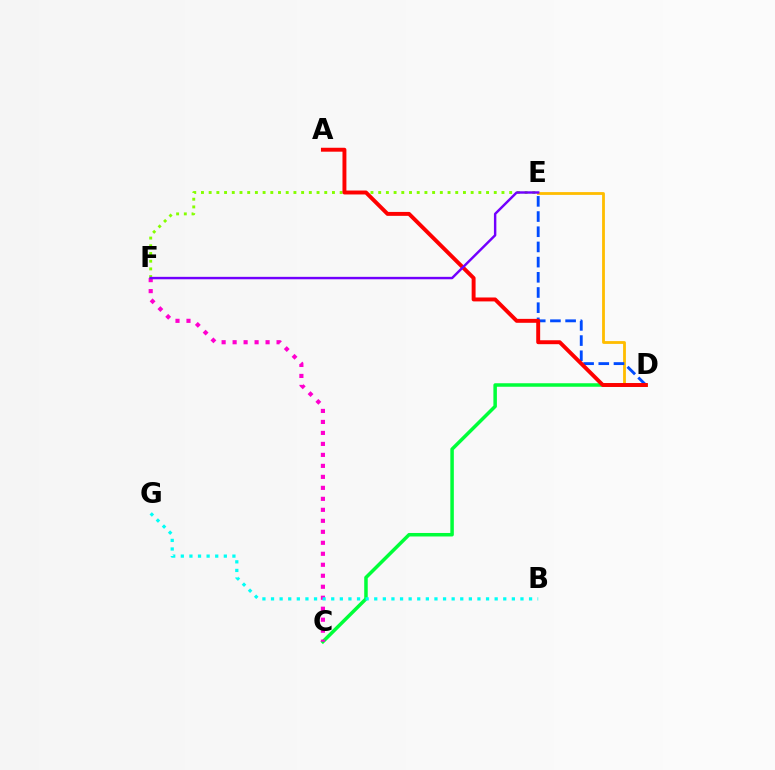{('D', 'E'): [{'color': '#ffbd00', 'line_style': 'solid', 'thickness': 2.02}, {'color': '#004bff', 'line_style': 'dashed', 'thickness': 2.06}], ('C', 'D'): [{'color': '#00ff39', 'line_style': 'solid', 'thickness': 2.52}], ('E', 'F'): [{'color': '#84ff00', 'line_style': 'dotted', 'thickness': 2.09}, {'color': '#7200ff', 'line_style': 'solid', 'thickness': 1.75}], ('C', 'F'): [{'color': '#ff00cf', 'line_style': 'dotted', 'thickness': 2.99}], ('A', 'D'): [{'color': '#ff0000', 'line_style': 'solid', 'thickness': 2.83}], ('B', 'G'): [{'color': '#00fff6', 'line_style': 'dotted', 'thickness': 2.34}]}